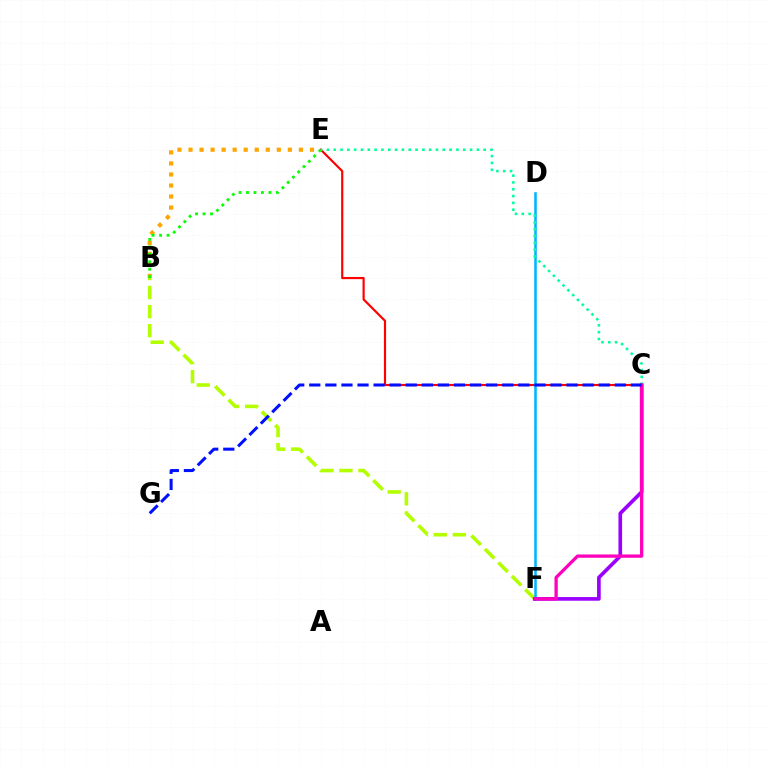{('B', 'F'): [{'color': '#b3ff00', 'line_style': 'dashed', 'thickness': 2.59}], ('C', 'E'): [{'color': '#ff0000', 'line_style': 'solid', 'thickness': 1.56}, {'color': '#00ff9d', 'line_style': 'dotted', 'thickness': 1.85}], ('D', 'F'): [{'color': '#00b5ff', 'line_style': 'solid', 'thickness': 1.85}], ('B', 'E'): [{'color': '#ffa500', 'line_style': 'dotted', 'thickness': 3.0}, {'color': '#08ff00', 'line_style': 'dotted', 'thickness': 2.03}], ('C', 'F'): [{'color': '#9b00ff', 'line_style': 'solid', 'thickness': 2.63}, {'color': '#ff00bd', 'line_style': 'solid', 'thickness': 2.36}], ('C', 'G'): [{'color': '#0010ff', 'line_style': 'dashed', 'thickness': 2.18}]}